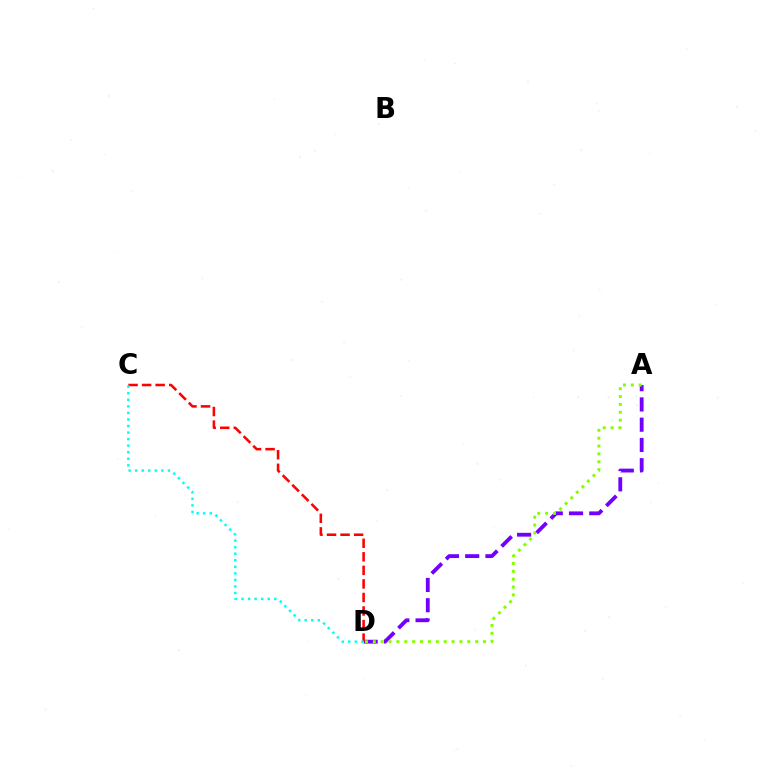{('A', 'D'): [{'color': '#7200ff', 'line_style': 'dashed', 'thickness': 2.75}, {'color': '#84ff00', 'line_style': 'dotted', 'thickness': 2.14}], ('C', 'D'): [{'color': '#ff0000', 'line_style': 'dashed', 'thickness': 1.84}, {'color': '#00fff6', 'line_style': 'dotted', 'thickness': 1.78}]}